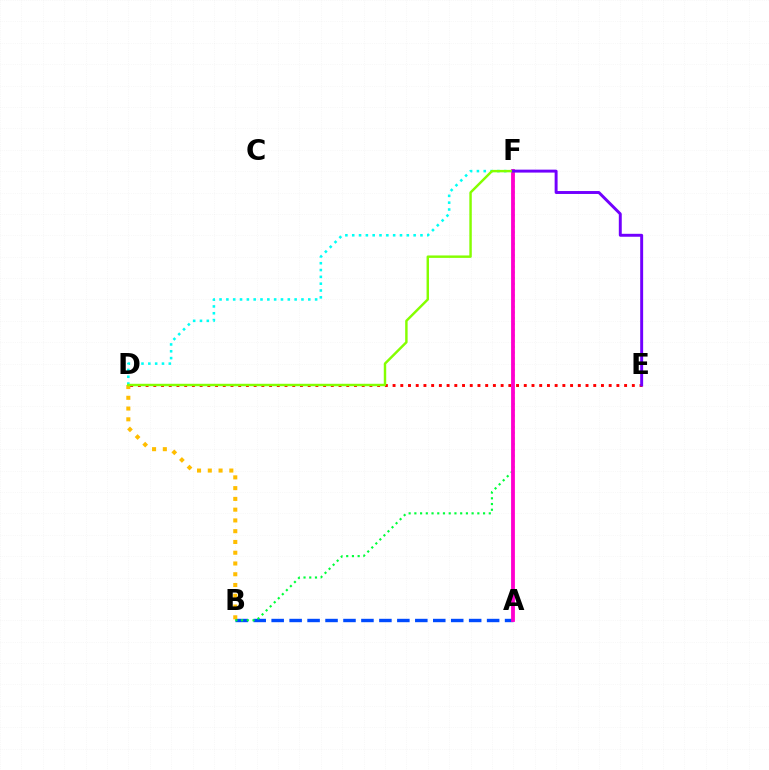{('A', 'B'): [{'color': '#004bff', 'line_style': 'dashed', 'thickness': 2.44}], ('B', 'D'): [{'color': '#ffbd00', 'line_style': 'dotted', 'thickness': 2.92}], ('B', 'F'): [{'color': '#00ff39', 'line_style': 'dotted', 'thickness': 1.56}], ('D', 'F'): [{'color': '#00fff6', 'line_style': 'dotted', 'thickness': 1.85}, {'color': '#84ff00', 'line_style': 'solid', 'thickness': 1.76}], ('D', 'E'): [{'color': '#ff0000', 'line_style': 'dotted', 'thickness': 2.1}], ('A', 'F'): [{'color': '#ff00cf', 'line_style': 'solid', 'thickness': 2.75}], ('E', 'F'): [{'color': '#7200ff', 'line_style': 'solid', 'thickness': 2.12}]}